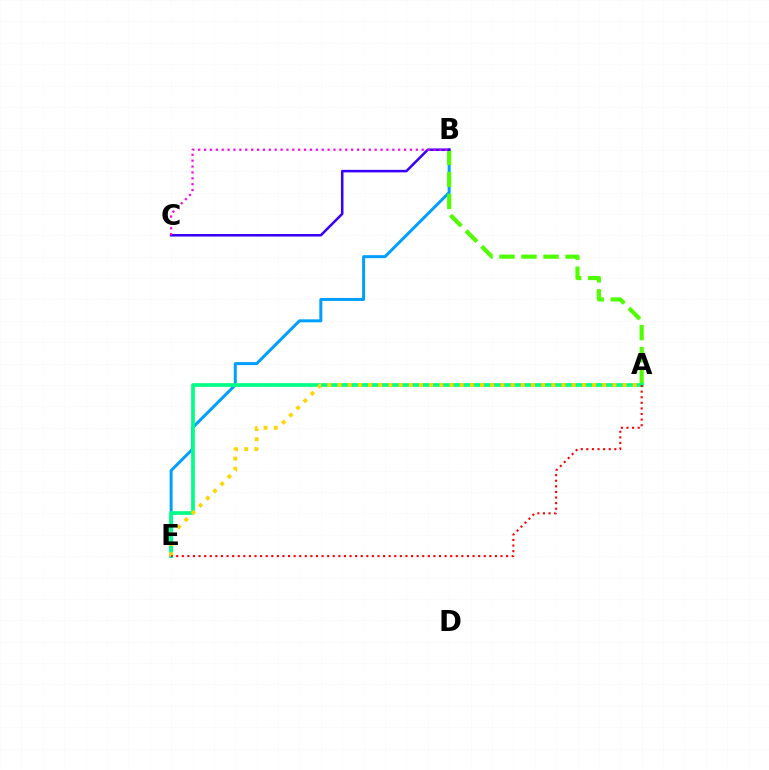{('B', 'E'): [{'color': '#009eff', 'line_style': 'solid', 'thickness': 2.15}], ('A', 'B'): [{'color': '#4fff00', 'line_style': 'dashed', 'thickness': 2.99}], ('A', 'E'): [{'color': '#00ff86', 'line_style': 'solid', 'thickness': 2.66}, {'color': '#ffd500', 'line_style': 'dotted', 'thickness': 2.77}, {'color': '#ff0000', 'line_style': 'dotted', 'thickness': 1.52}], ('B', 'C'): [{'color': '#3700ff', 'line_style': 'solid', 'thickness': 1.82}, {'color': '#ff00ed', 'line_style': 'dotted', 'thickness': 1.6}]}